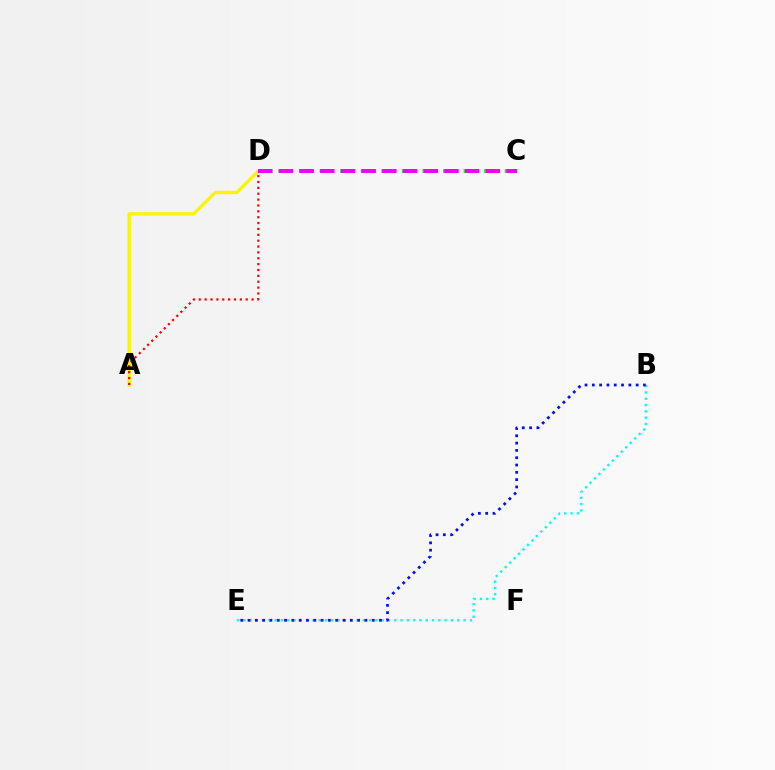{('C', 'D'): [{'color': '#08ff00', 'line_style': 'dashed', 'thickness': 2.79}, {'color': '#ee00ff', 'line_style': 'dashed', 'thickness': 2.81}], ('A', 'D'): [{'color': '#fcf500', 'line_style': 'solid', 'thickness': 2.45}, {'color': '#ff0000', 'line_style': 'dotted', 'thickness': 1.59}], ('B', 'E'): [{'color': '#00fff6', 'line_style': 'dotted', 'thickness': 1.71}, {'color': '#0010ff', 'line_style': 'dotted', 'thickness': 1.99}]}